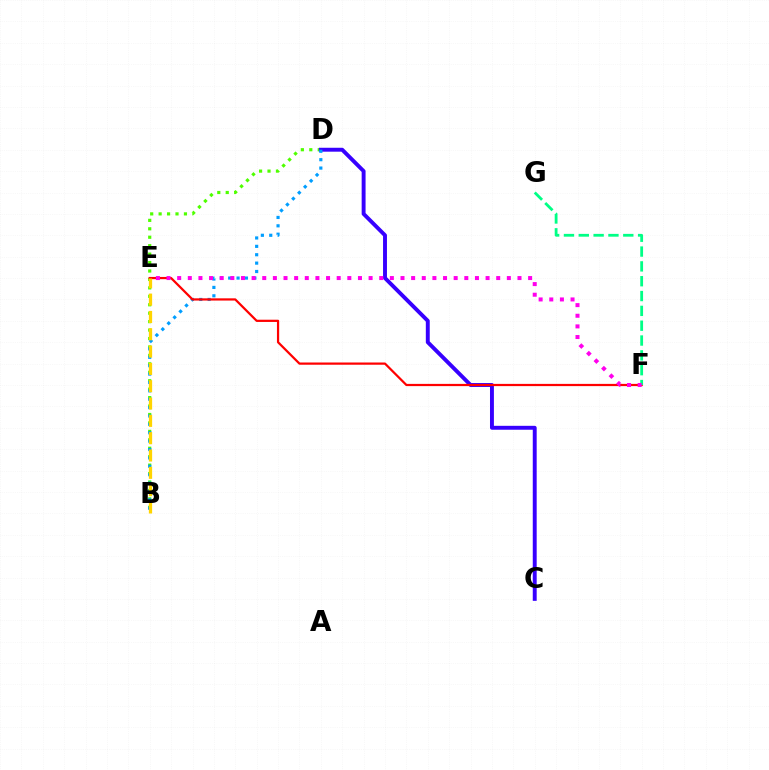{('B', 'D'): [{'color': '#4fff00', 'line_style': 'dotted', 'thickness': 2.29}, {'color': '#009eff', 'line_style': 'dotted', 'thickness': 2.28}], ('C', 'D'): [{'color': '#3700ff', 'line_style': 'solid', 'thickness': 2.82}], ('E', 'F'): [{'color': '#ff0000', 'line_style': 'solid', 'thickness': 1.6}, {'color': '#ff00ed', 'line_style': 'dotted', 'thickness': 2.89}], ('F', 'G'): [{'color': '#00ff86', 'line_style': 'dashed', 'thickness': 2.01}], ('B', 'E'): [{'color': '#ffd500', 'line_style': 'dashed', 'thickness': 2.35}]}